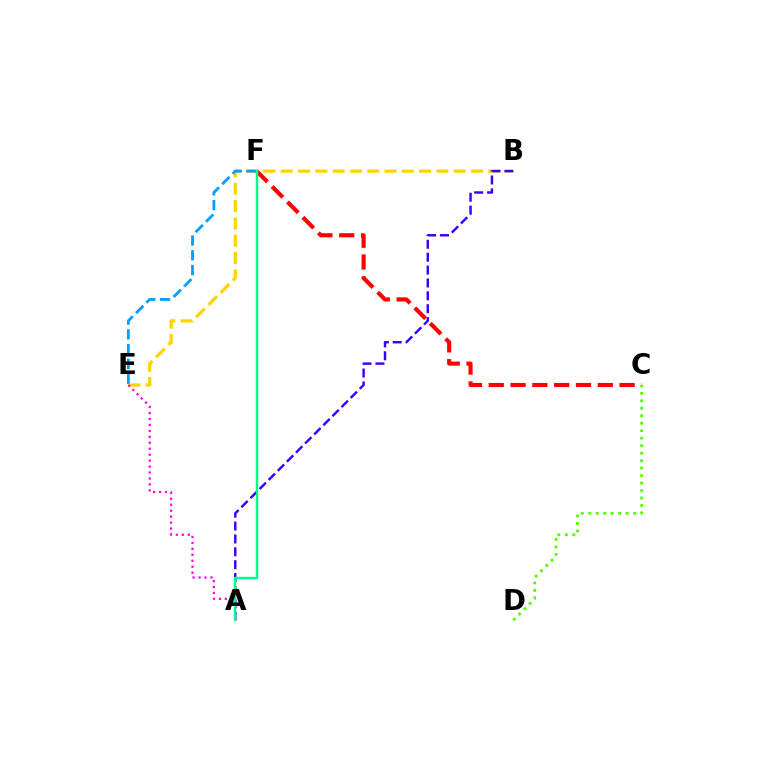{('C', 'F'): [{'color': '#ff0000', 'line_style': 'dashed', 'thickness': 2.96}], ('B', 'E'): [{'color': '#ffd500', 'line_style': 'dashed', 'thickness': 2.35}], ('A', 'E'): [{'color': '#ff00ed', 'line_style': 'dotted', 'thickness': 1.62}], ('E', 'F'): [{'color': '#009eff', 'line_style': 'dashed', 'thickness': 2.01}], ('A', 'B'): [{'color': '#3700ff', 'line_style': 'dashed', 'thickness': 1.75}], ('C', 'D'): [{'color': '#4fff00', 'line_style': 'dotted', 'thickness': 2.03}], ('A', 'F'): [{'color': '#00ff86', 'line_style': 'solid', 'thickness': 1.74}]}